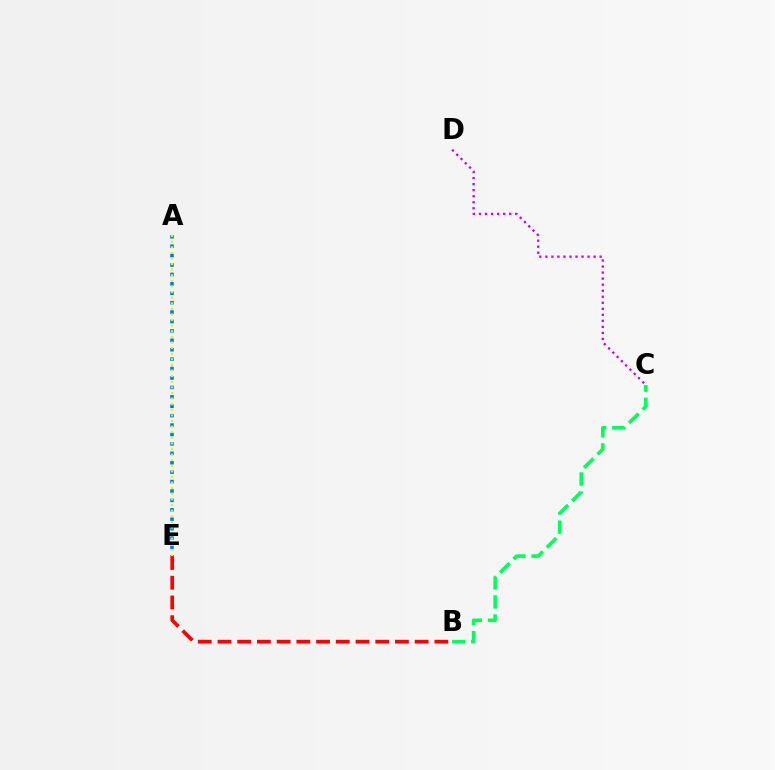{('C', 'D'): [{'color': '#b900ff', 'line_style': 'dotted', 'thickness': 1.64}], ('B', 'E'): [{'color': '#ff0000', 'line_style': 'dashed', 'thickness': 2.68}], ('A', 'E'): [{'color': '#0074ff', 'line_style': 'dotted', 'thickness': 2.56}, {'color': '#d1ff00', 'line_style': 'dotted', 'thickness': 1.52}], ('B', 'C'): [{'color': '#00ff5c', 'line_style': 'dashed', 'thickness': 2.59}]}